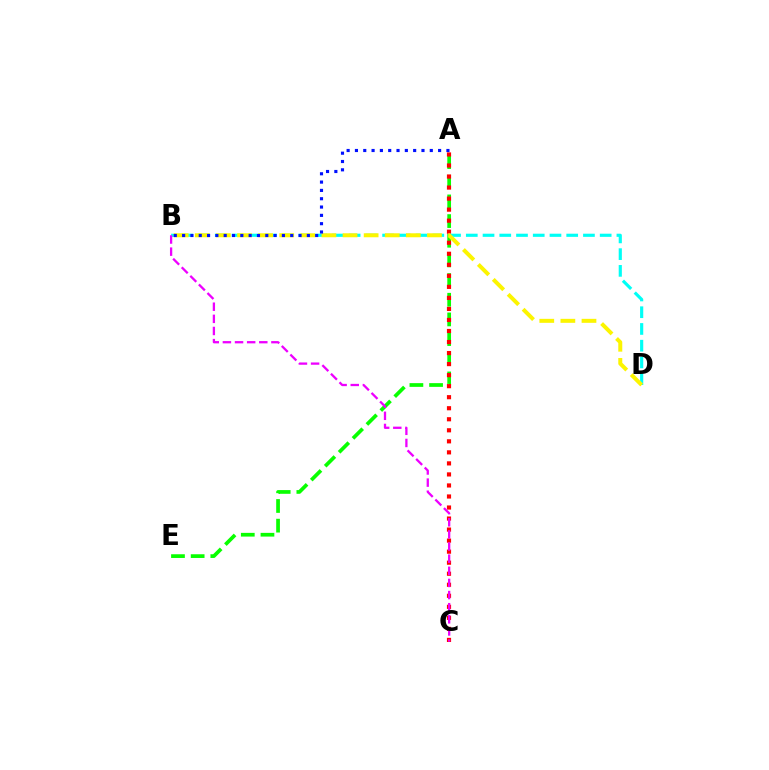{('A', 'E'): [{'color': '#08ff00', 'line_style': 'dashed', 'thickness': 2.67}], ('A', 'C'): [{'color': '#ff0000', 'line_style': 'dotted', 'thickness': 3.0}], ('B', 'D'): [{'color': '#00fff6', 'line_style': 'dashed', 'thickness': 2.27}, {'color': '#fcf500', 'line_style': 'dashed', 'thickness': 2.87}], ('B', 'C'): [{'color': '#ee00ff', 'line_style': 'dashed', 'thickness': 1.65}], ('A', 'B'): [{'color': '#0010ff', 'line_style': 'dotted', 'thickness': 2.26}]}